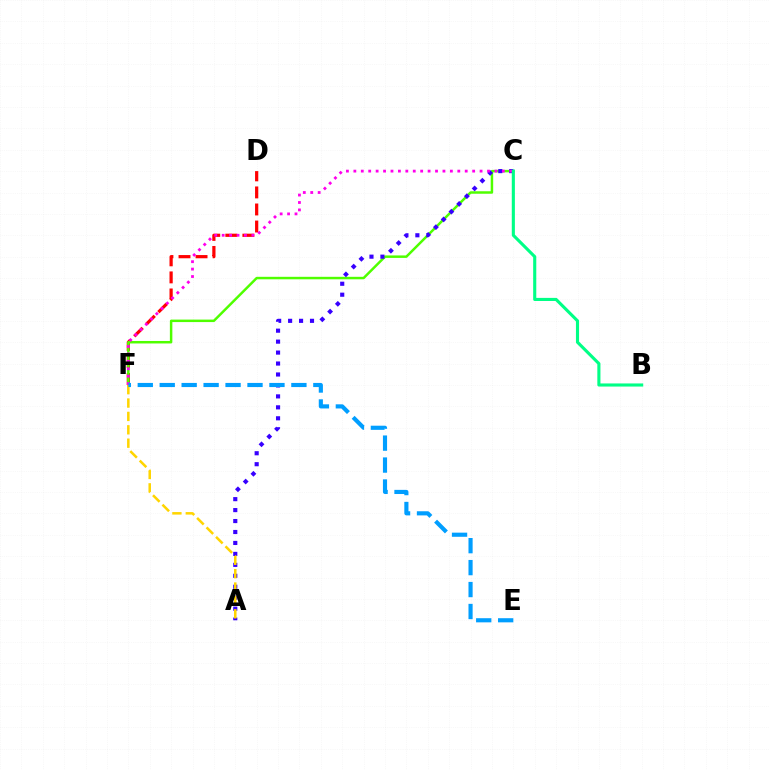{('D', 'F'): [{'color': '#ff0000', 'line_style': 'dashed', 'thickness': 2.32}], ('C', 'F'): [{'color': '#4fff00', 'line_style': 'solid', 'thickness': 1.79}, {'color': '#ff00ed', 'line_style': 'dotted', 'thickness': 2.02}], ('A', 'C'): [{'color': '#3700ff', 'line_style': 'dotted', 'thickness': 2.98}], ('A', 'F'): [{'color': '#ffd500', 'line_style': 'dashed', 'thickness': 1.82}], ('B', 'C'): [{'color': '#00ff86', 'line_style': 'solid', 'thickness': 2.24}], ('E', 'F'): [{'color': '#009eff', 'line_style': 'dashed', 'thickness': 2.98}]}